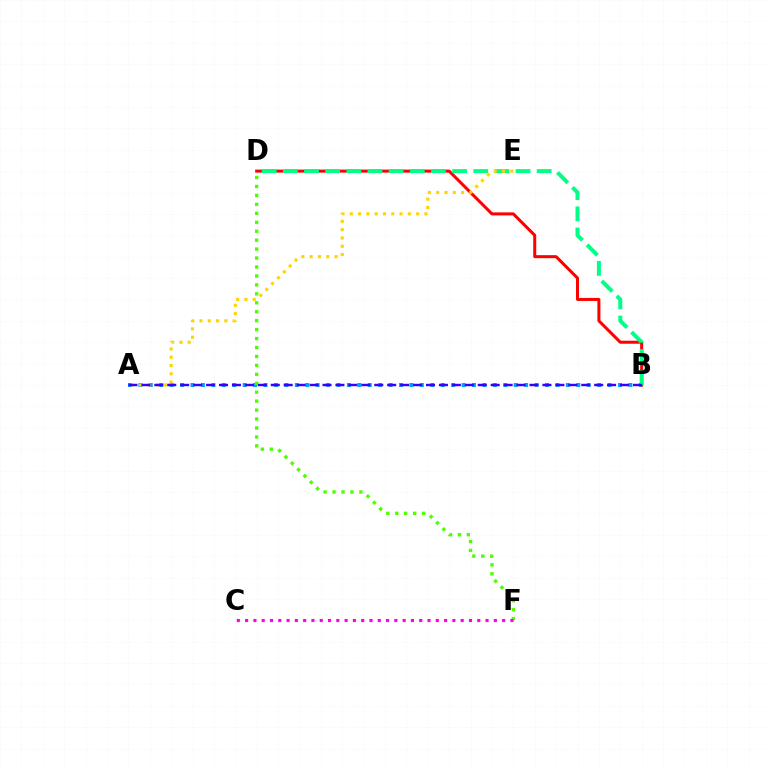{('A', 'B'): [{'color': '#009eff', 'line_style': 'dotted', 'thickness': 2.83}, {'color': '#3700ff', 'line_style': 'dashed', 'thickness': 1.76}], ('B', 'D'): [{'color': '#ff0000', 'line_style': 'solid', 'thickness': 2.18}, {'color': '#00ff86', 'line_style': 'dashed', 'thickness': 2.87}], ('A', 'E'): [{'color': '#ffd500', 'line_style': 'dotted', 'thickness': 2.25}], ('D', 'F'): [{'color': '#4fff00', 'line_style': 'dotted', 'thickness': 2.43}], ('C', 'F'): [{'color': '#ff00ed', 'line_style': 'dotted', 'thickness': 2.25}]}